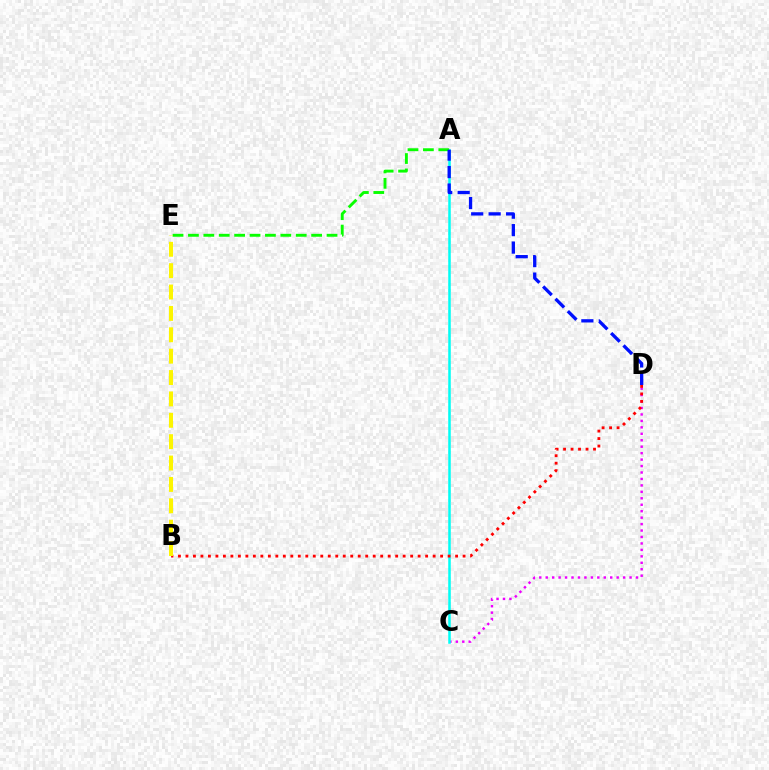{('C', 'D'): [{'color': '#ee00ff', 'line_style': 'dotted', 'thickness': 1.75}], ('A', 'C'): [{'color': '#00fff6', 'line_style': 'solid', 'thickness': 1.82}], ('A', 'E'): [{'color': '#08ff00', 'line_style': 'dashed', 'thickness': 2.09}], ('B', 'D'): [{'color': '#ff0000', 'line_style': 'dotted', 'thickness': 2.04}], ('A', 'D'): [{'color': '#0010ff', 'line_style': 'dashed', 'thickness': 2.37}], ('B', 'E'): [{'color': '#fcf500', 'line_style': 'dashed', 'thickness': 2.9}]}